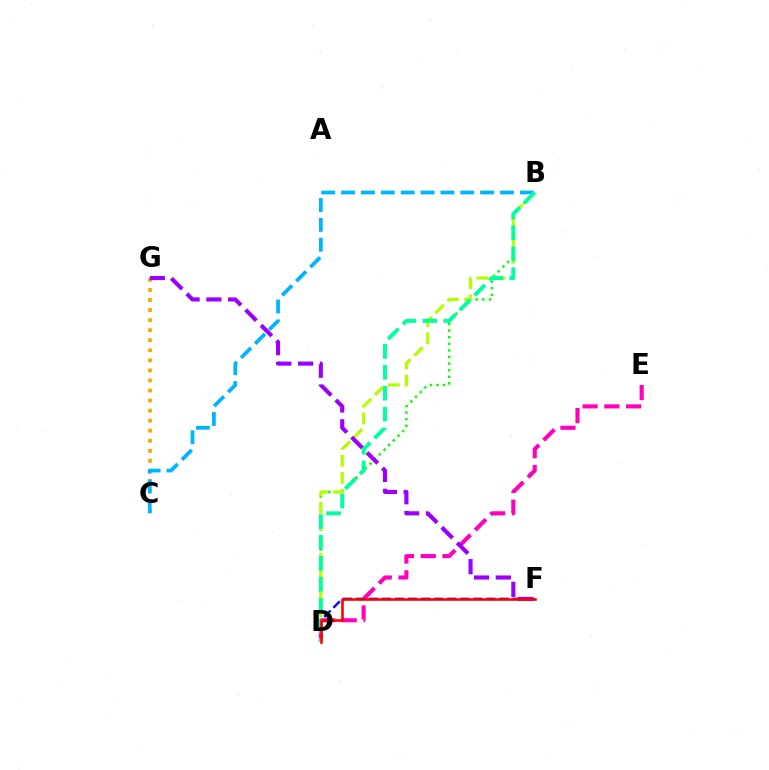{('C', 'G'): [{'color': '#ffa500', 'line_style': 'dotted', 'thickness': 2.73}], ('B', 'C'): [{'color': '#00b5ff', 'line_style': 'dashed', 'thickness': 2.7}], ('B', 'D'): [{'color': '#08ff00', 'line_style': 'dotted', 'thickness': 1.79}, {'color': '#b3ff00', 'line_style': 'dashed', 'thickness': 2.32}, {'color': '#00ff9d', 'line_style': 'dashed', 'thickness': 2.84}], ('D', 'F'): [{'color': '#0010ff', 'line_style': 'dashed', 'thickness': 1.77}, {'color': '#ff0000', 'line_style': 'solid', 'thickness': 1.86}], ('D', 'E'): [{'color': '#ff00bd', 'line_style': 'dashed', 'thickness': 2.96}], ('F', 'G'): [{'color': '#9b00ff', 'line_style': 'dashed', 'thickness': 2.96}]}